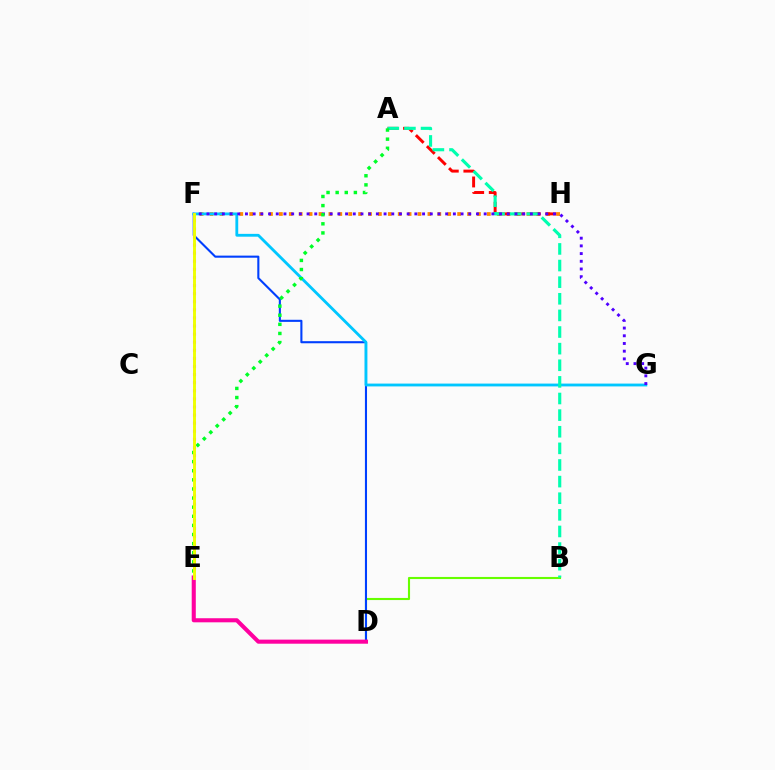{('F', 'H'): [{'color': '#ff8800', 'line_style': 'dotted', 'thickness': 2.69}], ('B', 'D'): [{'color': '#66ff00', 'line_style': 'solid', 'thickness': 1.52}], ('D', 'F'): [{'color': '#003fff', 'line_style': 'solid', 'thickness': 1.51}], ('F', 'G'): [{'color': '#00c7ff', 'line_style': 'solid', 'thickness': 2.04}, {'color': '#4f00ff', 'line_style': 'dotted', 'thickness': 2.09}], ('A', 'H'): [{'color': '#ff0000', 'line_style': 'dashed', 'thickness': 2.12}], ('D', 'E'): [{'color': '#ff00a0', 'line_style': 'solid', 'thickness': 2.94}], ('A', 'B'): [{'color': '#00ffaf', 'line_style': 'dashed', 'thickness': 2.26}], ('E', 'F'): [{'color': '#d600ff', 'line_style': 'dotted', 'thickness': 2.2}, {'color': '#eeff00', 'line_style': 'solid', 'thickness': 2.09}], ('A', 'E'): [{'color': '#00ff27', 'line_style': 'dotted', 'thickness': 2.48}]}